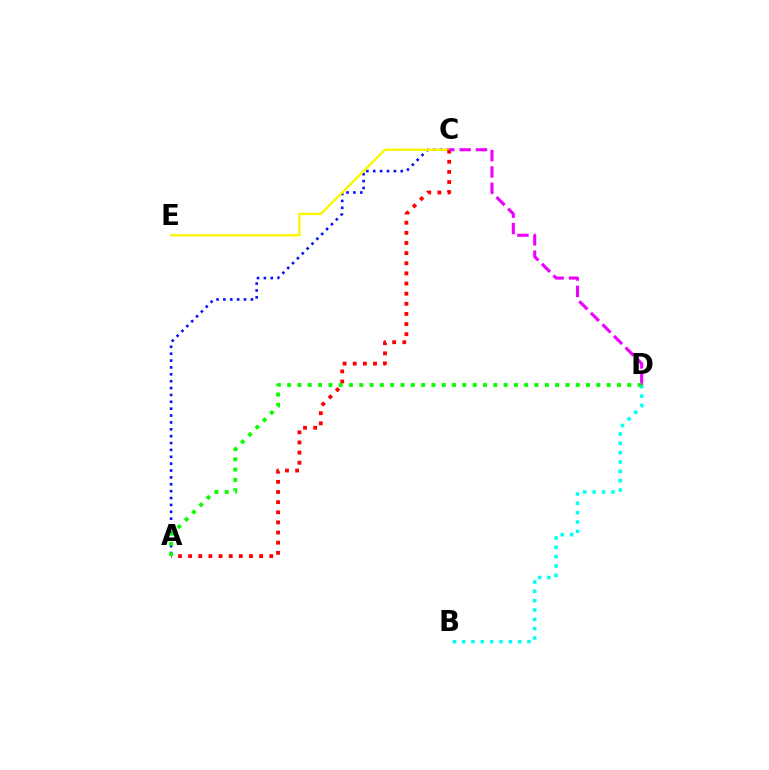{('A', 'C'): [{'color': '#0010ff', 'line_style': 'dotted', 'thickness': 1.87}, {'color': '#ff0000', 'line_style': 'dotted', 'thickness': 2.75}], ('B', 'D'): [{'color': '#00fff6', 'line_style': 'dotted', 'thickness': 2.54}], ('C', 'E'): [{'color': '#fcf500', 'line_style': 'solid', 'thickness': 1.7}], ('C', 'D'): [{'color': '#ee00ff', 'line_style': 'dashed', 'thickness': 2.22}], ('A', 'D'): [{'color': '#08ff00', 'line_style': 'dotted', 'thickness': 2.8}]}